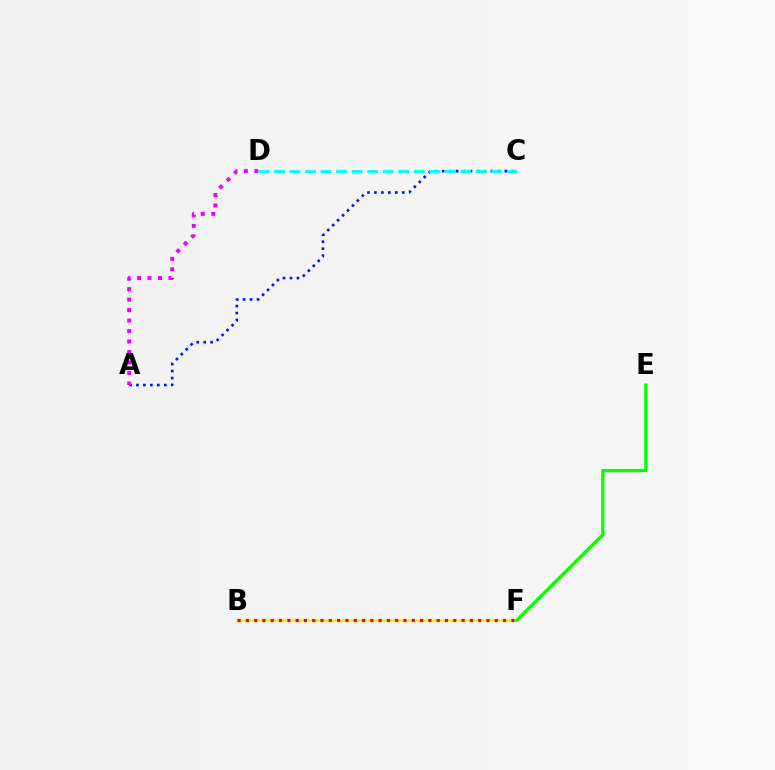{('B', 'F'): [{'color': '#fcf500', 'line_style': 'solid', 'thickness': 2.08}, {'color': '#ff0000', 'line_style': 'dotted', 'thickness': 2.25}], ('E', 'F'): [{'color': '#08ff00', 'line_style': 'solid', 'thickness': 2.33}], ('A', 'C'): [{'color': '#0010ff', 'line_style': 'dotted', 'thickness': 1.89}], ('A', 'D'): [{'color': '#ee00ff', 'line_style': 'dotted', 'thickness': 2.85}], ('C', 'D'): [{'color': '#00fff6', 'line_style': 'dashed', 'thickness': 2.11}]}